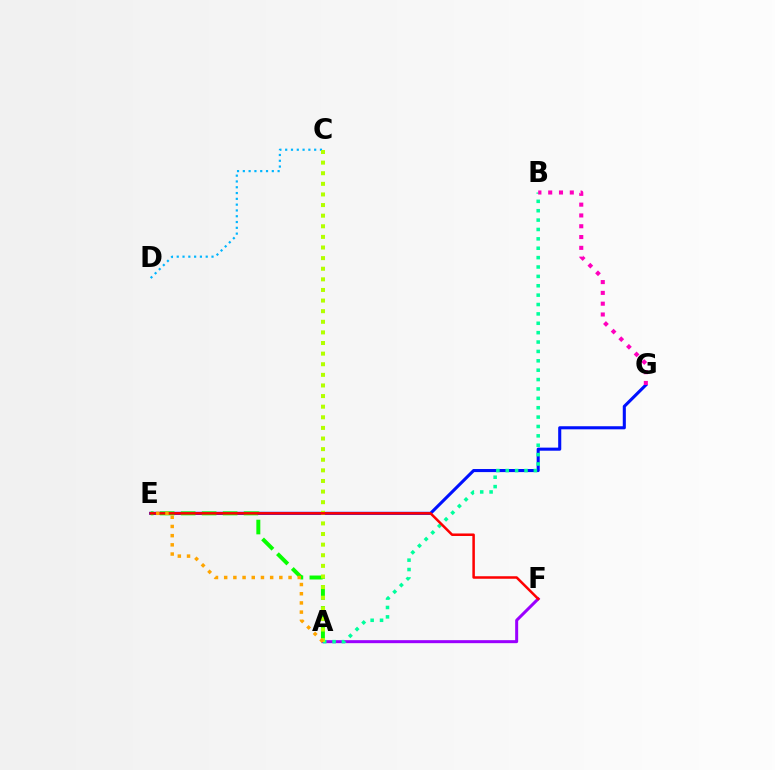{('E', 'G'): [{'color': '#0010ff', 'line_style': 'solid', 'thickness': 2.22}], ('A', 'F'): [{'color': '#9b00ff', 'line_style': 'solid', 'thickness': 2.16}], ('C', 'D'): [{'color': '#00b5ff', 'line_style': 'dotted', 'thickness': 1.57}], ('A', 'E'): [{'color': '#08ff00', 'line_style': 'dashed', 'thickness': 2.85}, {'color': '#ffa500', 'line_style': 'dotted', 'thickness': 2.5}], ('A', 'B'): [{'color': '#00ff9d', 'line_style': 'dotted', 'thickness': 2.55}], ('B', 'G'): [{'color': '#ff00bd', 'line_style': 'dotted', 'thickness': 2.93}], ('A', 'C'): [{'color': '#b3ff00', 'line_style': 'dotted', 'thickness': 2.88}], ('E', 'F'): [{'color': '#ff0000', 'line_style': 'solid', 'thickness': 1.81}]}